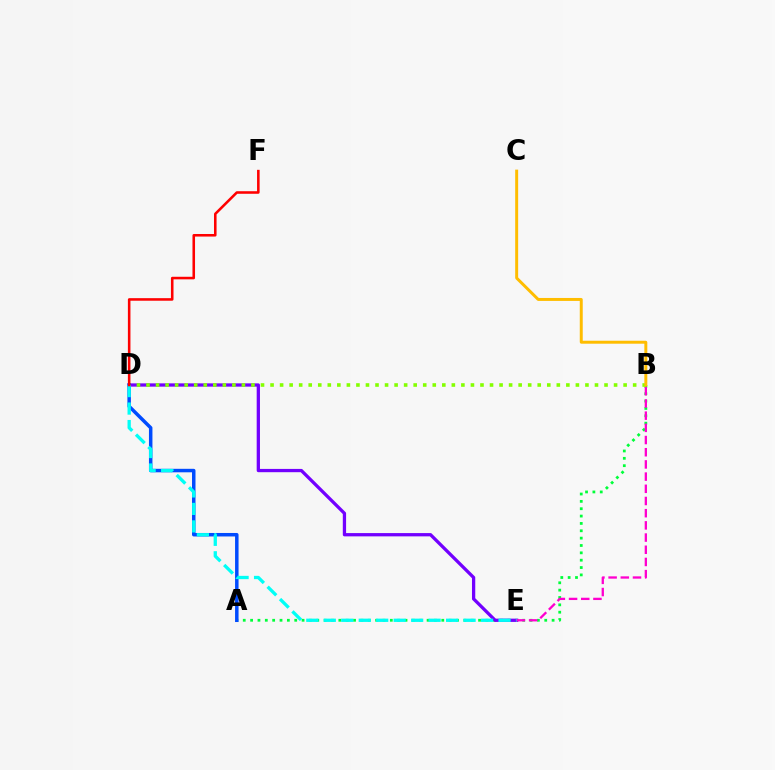{('A', 'B'): [{'color': '#00ff39', 'line_style': 'dotted', 'thickness': 2.0}], ('D', 'E'): [{'color': '#7200ff', 'line_style': 'solid', 'thickness': 2.36}, {'color': '#00fff6', 'line_style': 'dashed', 'thickness': 2.37}], ('B', 'D'): [{'color': '#84ff00', 'line_style': 'dotted', 'thickness': 2.59}], ('A', 'D'): [{'color': '#004bff', 'line_style': 'solid', 'thickness': 2.51}], ('D', 'F'): [{'color': '#ff0000', 'line_style': 'solid', 'thickness': 1.85}], ('B', 'E'): [{'color': '#ff00cf', 'line_style': 'dashed', 'thickness': 1.66}], ('B', 'C'): [{'color': '#ffbd00', 'line_style': 'solid', 'thickness': 2.13}]}